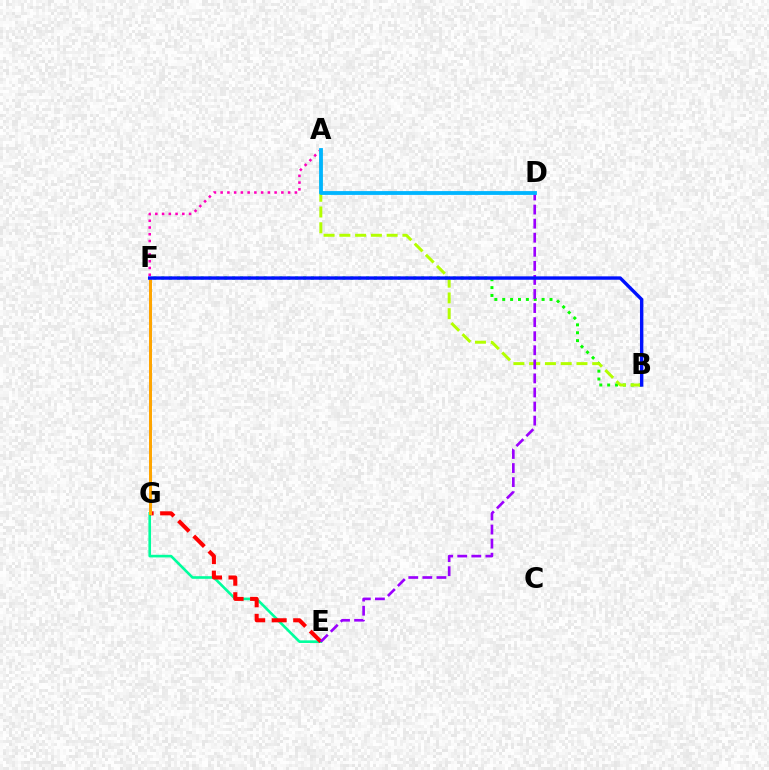{('B', 'F'): [{'color': '#08ff00', 'line_style': 'dotted', 'thickness': 2.14}, {'color': '#0010ff', 'line_style': 'solid', 'thickness': 2.45}], ('E', 'G'): [{'color': '#00ff9d', 'line_style': 'solid', 'thickness': 1.89}, {'color': '#ff0000', 'line_style': 'dashed', 'thickness': 2.92}], ('A', 'F'): [{'color': '#ff00bd', 'line_style': 'dotted', 'thickness': 1.83}], ('A', 'B'): [{'color': '#b3ff00', 'line_style': 'dashed', 'thickness': 2.14}], ('D', 'E'): [{'color': '#9b00ff', 'line_style': 'dashed', 'thickness': 1.91}], ('A', 'D'): [{'color': '#00b5ff', 'line_style': 'solid', 'thickness': 2.74}], ('F', 'G'): [{'color': '#ffa500', 'line_style': 'solid', 'thickness': 2.16}]}